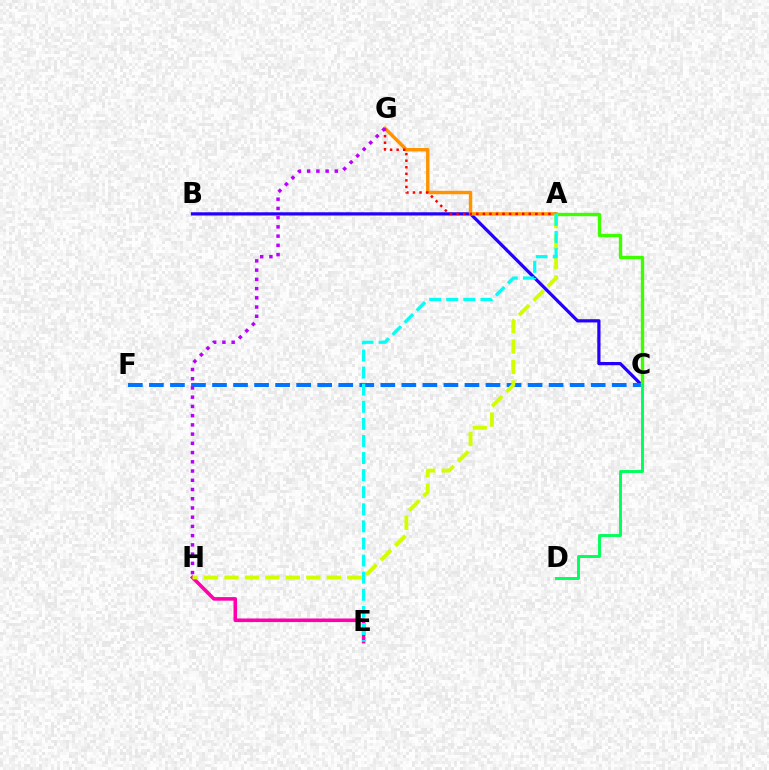{('B', 'C'): [{'color': '#2500ff', 'line_style': 'solid', 'thickness': 2.33}], ('A', 'G'): [{'color': '#ff9400', 'line_style': 'solid', 'thickness': 2.47}, {'color': '#ff0000', 'line_style': 'dotted', 'thickness': 1.78}], ('C', 'F'): [{'color': '#0074ff', 'line_style': 'dashed', 'thickness': 2.86}], ('E', 'H'): [{'color': '#ff00ac', 'line_style': 'solid', 'thickness': 2.57}], ('A', 'C'): [{'color': '#3dff00', 'line_style': 'solid', 'thickness': 2.41}], ('C', 'D'): [{'color': '#00ff5c', 'line_style': 'solid', 'thickness': 2.1}], ('A', 'H'): [{'color': '#d1ff00', 'line_style': 'dashed', 'thickness': 2.78}], ('A', 'E'): [{'color': '#00fff6', 'line_style': 'dashed', 'thickness': 2.32}], ('G', 'H'): [{'color': '#b900ff', 'line_style': 'dotted', 'thickness': 2.51}]}